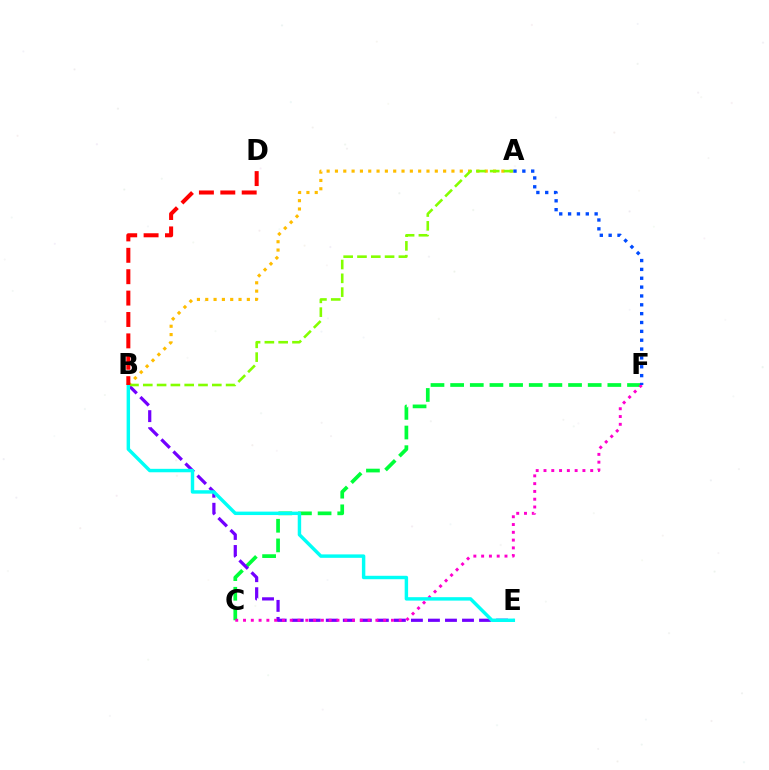{('C', 'F'): [{'color': '#00ff39', 'line_style': 'dashed', 'thickness': 2.67}, {'color': '#ff00cf', 'line_style': 'dotted', 'thickness': 2.12}], ('B', 'E'): [{'color': '#7200ff', 'line_style': 'dashed', 'thickness': 2.31}, {'color': '#00fff6', 'line_style': 'solid', 'thickness': 2.48}], ('A', 'B'): [{'color': '#ffbd00', 'line_style': 'dotted', 'thickness': 2.26}, {'color': '#84ff00', 'line_style': 'dashed', 'thickness': 1.88}], ('A', 'F'): [{'color': '#004bff', 'line_style': 'dotted', 'thickness': 2.4}], ('B', 'D'): [{'color': '#ff0000', 'line_style': 'dashed', 'thickness': 2.91}]}